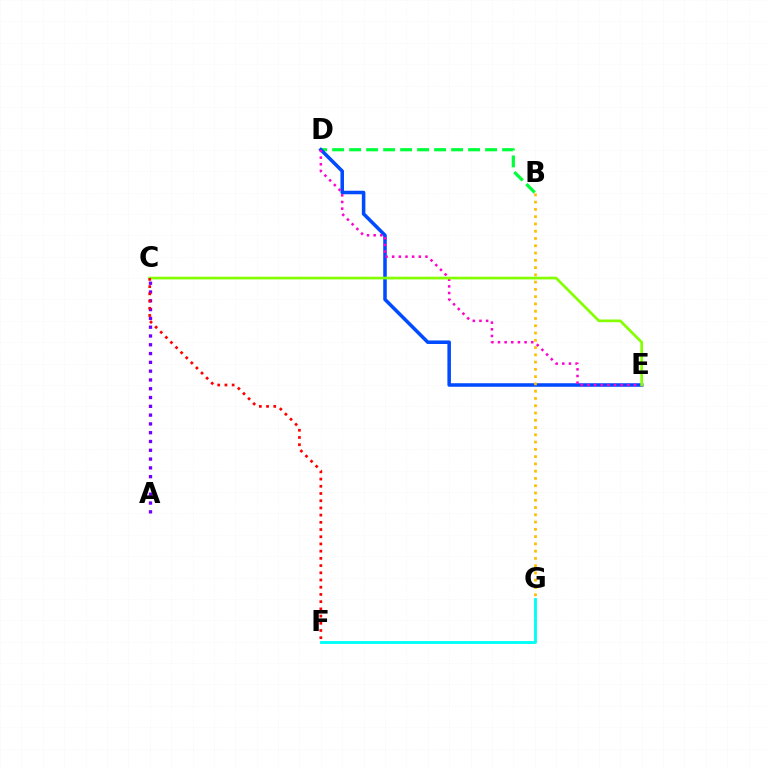{('B', 'D'): [{'color': '#00ff39', 'line_style': 'dashed', 'thickness': 2.31}], ('F', 'G'): [{'color': '#00fff6', 'line_style': 'solid', 'thickness': 2.06}], ('D', 'E'): [{'color': '#004bff', 'line_style': 'solid', 'thickness': 2.54}, {'color': '#ff00cf', 'line_style': 'dotted', 'thickness': 1.81}], ('B', 'G'): [{'color': '#ffbd00', 'line_style': 'dotted', 'thickness': 1.98}], ('A', 'C'): [{'color': '#7200ff', 'line_style': 'dotted', 'thickness': 2.39}], ('C', 'E'): [{'color': '#84ff00', 'line_style': 'solid', 'thickness': 1.94}], ('C', 'F'): [{'color': '#ff0000', 'line_style': 'dotted', 'thickness': 1.96}]}